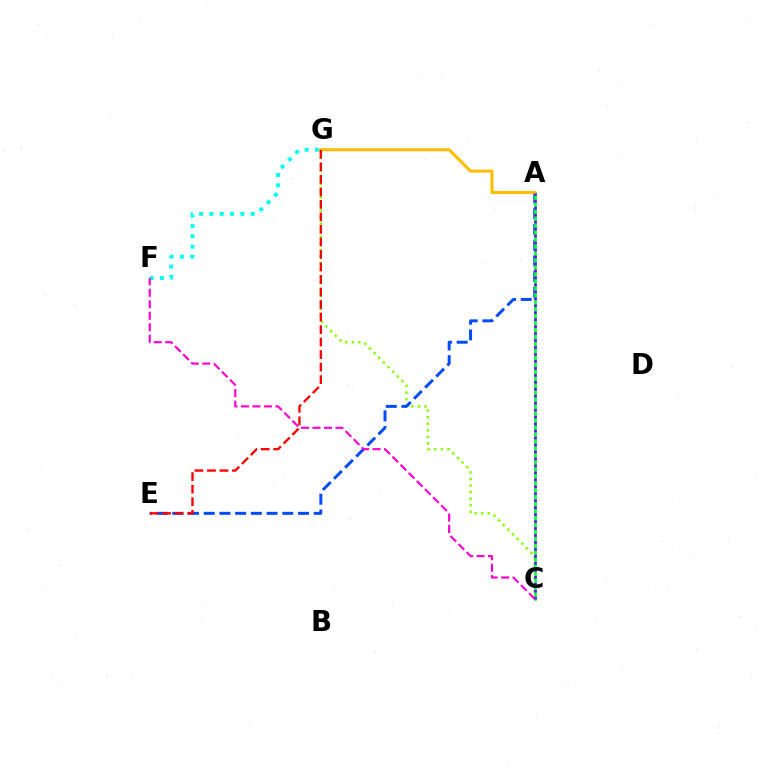{('C', 'G'): [{'color': '#84ff00', 'line_style': 'dotted', 'thickness': 1.79}], ('A', 'E'): [{'color': '#004bff', 'line_style': 'dashed', 'thickness': 2.13}], ('A', 'C'): [{'color': '#00ff39', 'line_style': 'solid', 'thickness': 1.9}, {'color': '#7200ff', 'line_style': 'dotted', 'thickness': 1.89}], ('A', 'G'): [{'color': '#ffbd00', 'line_style': 'solid', 'thickness': 2.2}], ('E', 'G'): [{'color': '#ff0000', 'line_style': 'dashed', 'thickness': 1.7}], ('F', 'G'): [{'color': '#00fff6', 'line_style': 'dotted', 'thickness': 2.81}], ('C', 'F'): [{'color': '#ff00cf', 'line_style': 'dashed', 'thickness': 1.56}]}